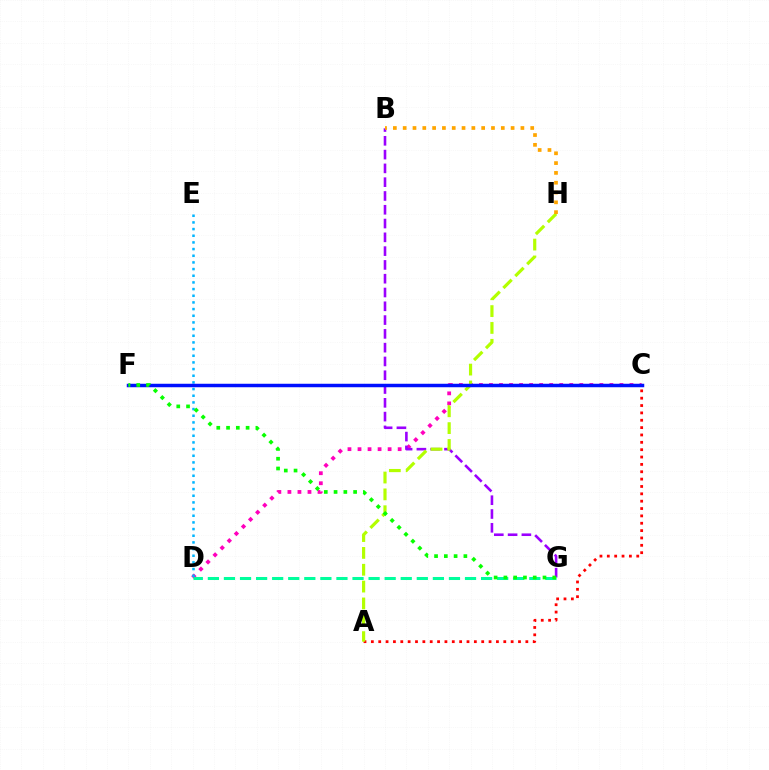{('A', 'C'): [{'color': '#ff0000', 'line_style': 'dotted', 'thickness': 2.0}], ('C', 'D'): [{'color': '#ff00bd', 'line_style': 'dotted', 'thickness': 2.73}], ('B', 'G'): [{'color': '#9b00ff', 'line_style': 'dashed', 'thickness': 1.87}], ('D', 'E'): [{'color': '#00b5ff', 'line_style': 'dotted', 'thickness': 1.81}], ('A', 'H'): [{'color': '#b3ff00', 'line_style': 'dashed', 'thickness': 2.29}], ('C', 'F'): [{'color': '#0010ff', 'line_style': 'solid', 'thickness': 2.5}], ('D', 'G'): [{'color': '#00ff9d', 'line_style': 'dashed', 'thickness': 2.18}], ('F', 'G'): [{'color': '#08ff00', 'line_style': 'dotted', 'thickness': 2.66}], ('B', 'H'): [{'color': '#ffa500', 'line_style': 'dotted', 'thickness': 2.67}]}